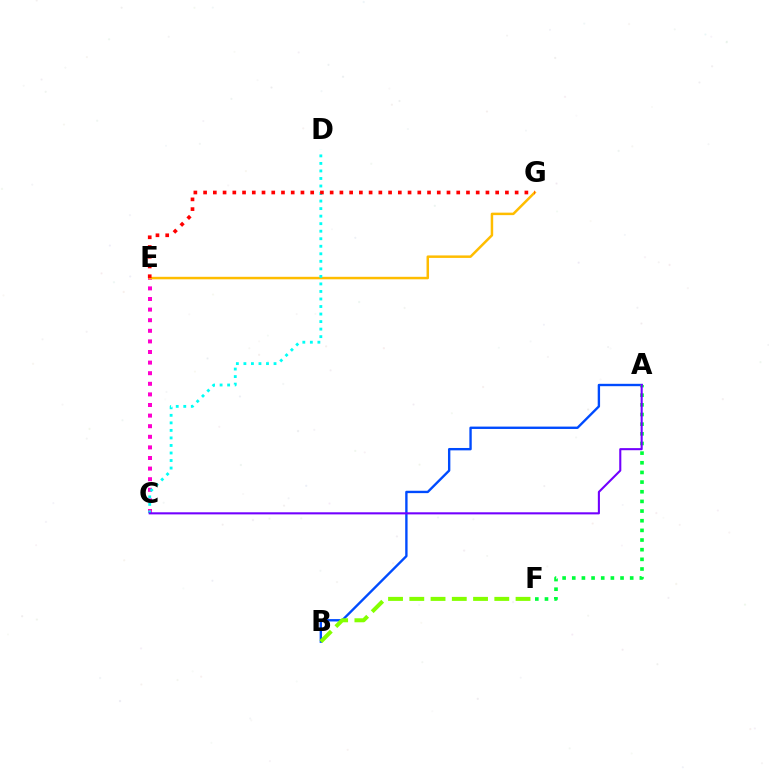{('C', 'E'): [{'color': '#ff00cf', 'line_style': 'dotted', 'thickness': 2.88}], ('E', 'G'): [{'color': '#ffbd00', 'line_style': 'solid', 'thickness': 1.79}, {'color': '#ff0000', 'line_style': 'dotted', 'thickness': 2.65}], ('C', 'D'): [{'color': '#00fff6', 'line_style': 'dotted', 'thickness': 2.05}], ('A', 'B'): [{'color': '#004bff', 'line_style': 'solid', 'thickness': 1.71}], ('A', 'F'): [{'color': '#00ff39', 'line_style': 'dotted', 'thickness': 2.62}], ('B', 'F'): [{'color': '#84ff00', 'line_style': 'dashed', 'thickness': 2.89}], ('A', 'C'): [{'color': '#7200ff', 'line_style': 'solid', 'thickness': 1.51}]}